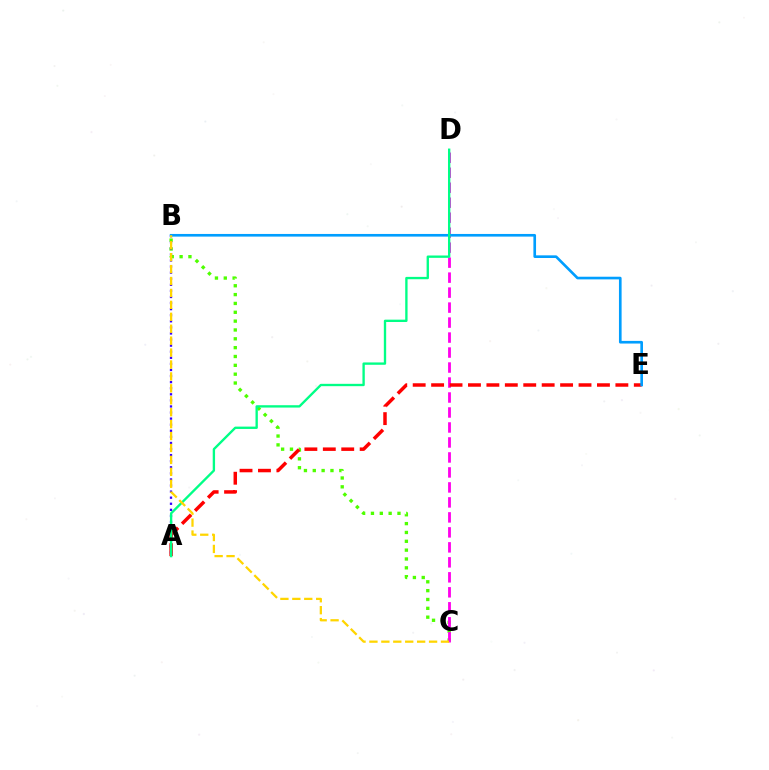{('B', 'C'): [{'color': '#4fff00', 'line_style': 'dotted', 'thickness': 2.4}, {'color': '#ffd500', 'line_style': 'dashed', 'thickness': 1.62}], ('C', 'D'): [{'color': '#ff00ed', 'line_style': 'dashed', 'thickness': 2.04}], ('A', 'E'): [{'color': '#ff0000', 'line_style': 'dashed', 'thickness': 2.5}], ('A', 'B'): [{'color': '#3700ff', 'line_style': 'dotted', 'thickness': 1.65}], ('B', 'E'): [{'color': '#009eff', 'line_style': 'solid', 'thickness': 1.91}], ('A', 'D'): [{'color': '#00ff86', 'line_style': 'solid', 'thickness': 1.69}]}